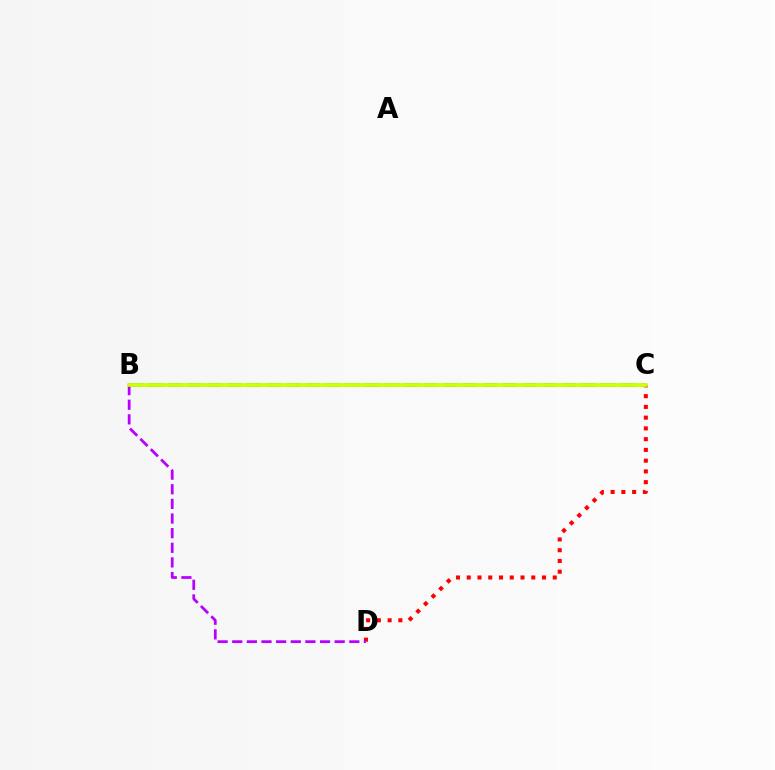{('C', 'D'): [{'color': '#ff0000', 'line_style': 'dotted', 'thickness': 2.92}], ('B', 'C'): [{'color': '#0074ff', 'line_style': 'solid', 'thickness': 1.66}, {'color': '#00ff5c', 'line_style': 'dashed', 'thickness': 2.67}, {'color': '#d1ff00', 'line_style': 'solid', 'thickness': 2.6}], ('B', 'D'): [{'color': '#b900ff', 'line_style': 'dashed', 'thickness': 1.99}]}